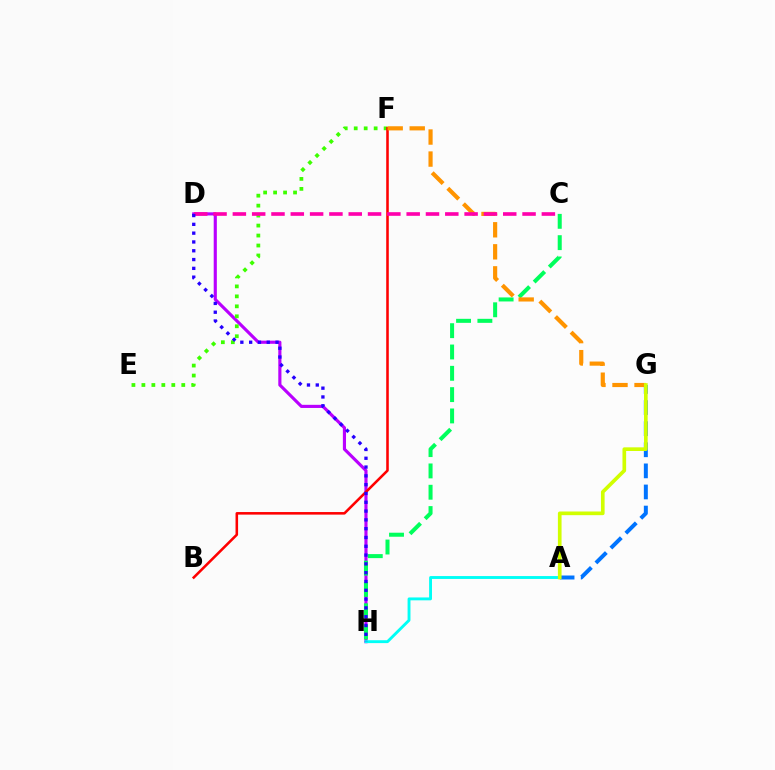{('D', 'H'): [{'color': '#b900ff', 'line_style': 'solid', 'thickness': 2.26}, {'color': '#2500ff', 'line_style': 'dotted', 'thickness': 2.39}], ('A', 'H'): [{'color': '#00fff6', 'line_style': 'solid', 'thickness': 2.08}], ('C', 'H'): [{'color': '#00ff5c', 'line_style': 'dashed', 'thickness': 2.9}], ('E', 'F'): [{'color': '#3dff00', 'line_style': 'dotted', 'thickness': 2.71}], ('A', 'G'): [{'color': '#0074ff', 'line_style': 'dashed', 'thickness': 2.87}, {'color': '#d1ff00', 'line_style': 'solid', 'thickness': 2.64}], ('B', 'F'): [{'color': '#ff0000', 'line_style': 'solid', 'thickness': 1.85}], ('F', 'G'): [{'color': '#ff9400', 'line_style': 'dashed', 'thickness': 2.99}], ('C', 'D'): [{'color': '#ff00ac', 'line_style': 'dashed', 'thickness': 2.62}]}